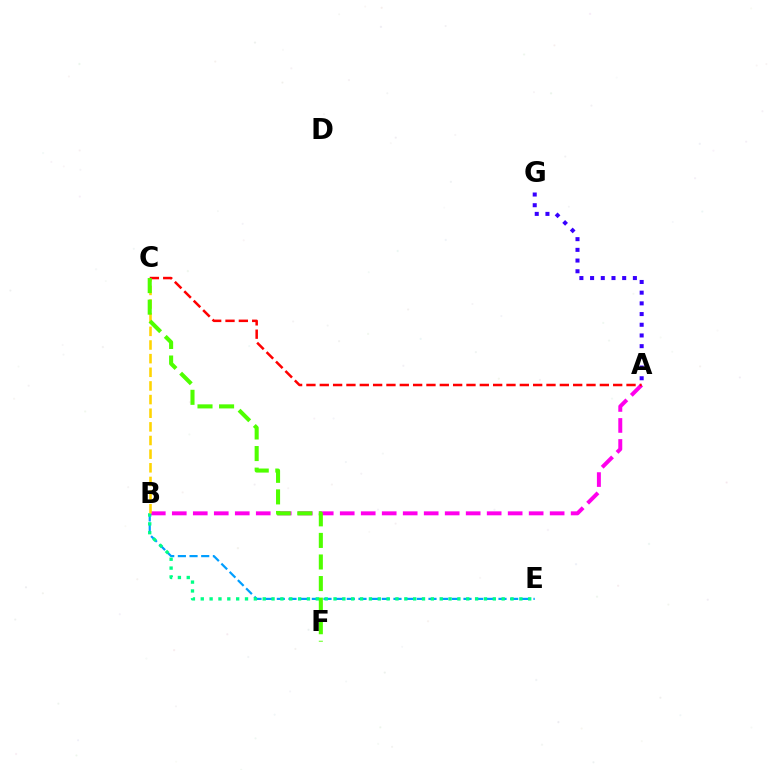{('A', 'B'): [{'color': '#ff00ed', 'line_style': 'dashed', 'thickness': 2.85}], ('B', 'E'): [{'color': '#009eff', 'line_style': 'dashed', 'thickness': 1.58}, {'color': '#00ff86', 'line_style': 'dotted', 'thickness': 2.4}], ('B', 'C'): [{'color': '#ffd500', 'line_style': 'dashed', 'thickness': 1.85}], ('A', 'G'): [{'color': '#3700ff', 'line_style': 'dotted', 'thickness': 2.91}], ('A', 'C'): [{'color': '#ff0000', 'line_style': 'dashed', 'thickness': 1.81}], ('C', 'F'): [{'color': '#4fff00', 'line_style': 'dashed', 'thickness': 2.93}]}